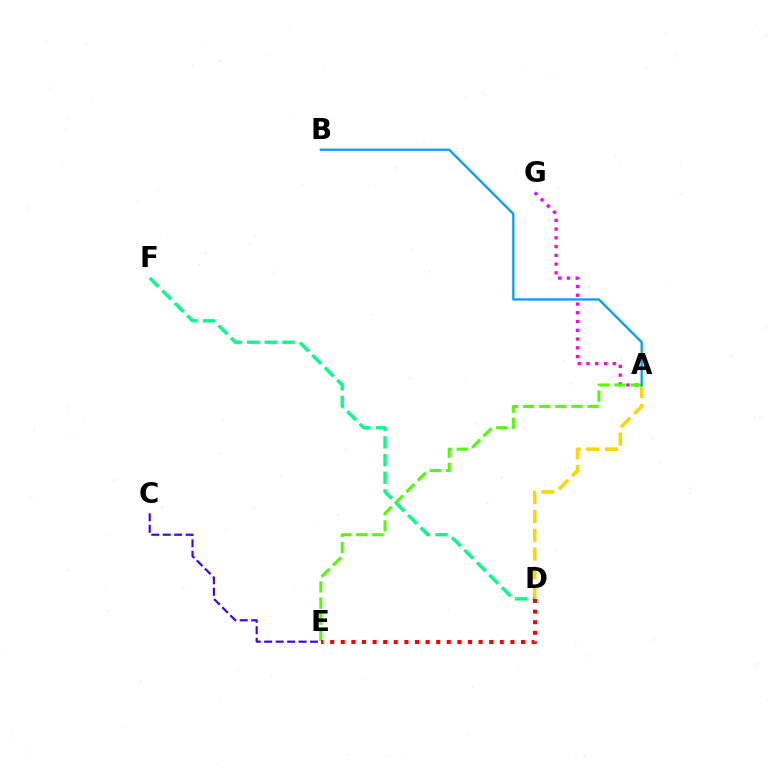{('A', 'D'): [{'color': '#ffd500', 'line_style': 'dashed', 'thickness': 2.55}], ('A', 'G'): [{'color': '#ff00ed', 'line_style': 'dotted', 'thickness': 2.38}], ('C', 'E'): [{'color': '#3700ff', 'line_style': 'dashed', 'thickness': 1.56}], ('A', 'E'): [{'color': '#4fff00', 'line_style': 'dashed', 'thickness': 2.19}], ('D', 'F'): [{'color': '#00ff86', 'line_style': 'dashed', 'thickness': 2.4}], ('D', 'E'): [{'color': '#ff0000', 'line_style': 'dotted', 'thickness': 2.88}], ('A', 'B'): [{'color': '#009eff', 'line_style': 'solid', 'thickness': 1.65}]}